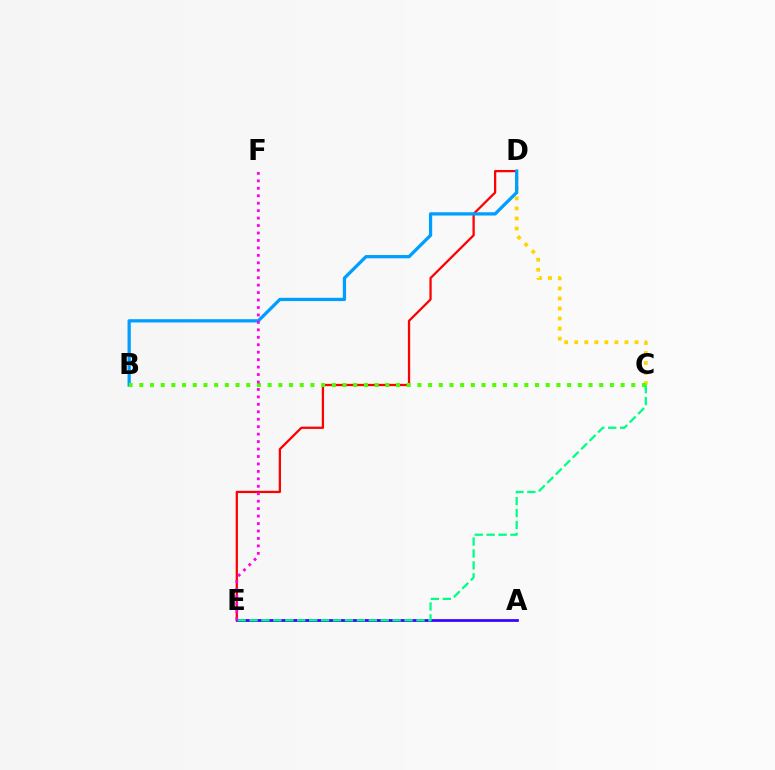{('D', 'E'): [{'color': '#ff0000', 'line_style': 'solid', 'thickness': 1.63}], ('C', 'D'): [{'color': '#ffd500', 'line_style': 'dotted', 'thickness': 2.73}], ('B', 'D'): [{'color': '#009eff', 'line_style': 'solid', 'thickness': 2.36}], ('B', 'C'): [{'color': '#4fff00', 'line_style': 'dotted', 'thickness': 2.91}], ('A', 'E'): [{'color': '#3700ff', 'line_style': 'solid', 'thickness': 1.96}], ('C', 'E'): [{'color': '#00ff86', 'line_style': 'dashed', 'thickness': 1.62}], ('E', 'F'): [{'color': '#ff00ed', 'line_style': 'dotted', 'thickness': 2.02}]}